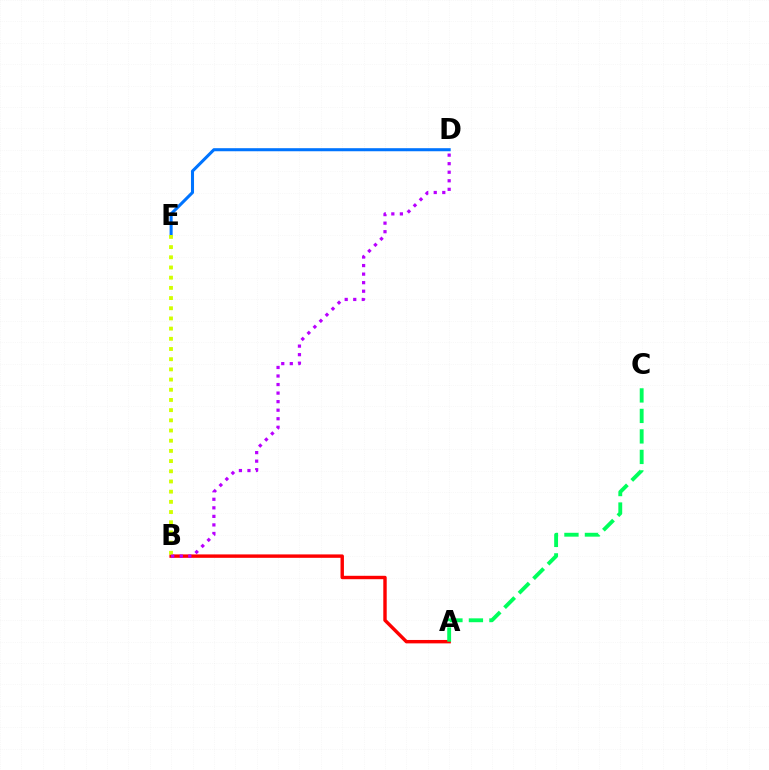{('A', 'B'): [{'color': '#ff0000', 'line_style': 'solid', 'thickness': 2.46}], ('D', 'E'): [{'color': '#0074ff', 'line_style': 'solid', 'thickness': 2.2}], ('A', 'C'): [{'color': '#00ff5c', 'line_style': 'dashed', 'thickness': 2.78}], ('B', 'E'): [{'color': '#d1ff00', 'line_style': 'dotted', 'thickness': 2.77}], ('B', 'D'): [{'color': '#b900ff', 'line_style': 'dotted', 'thickness': 2.32}]}